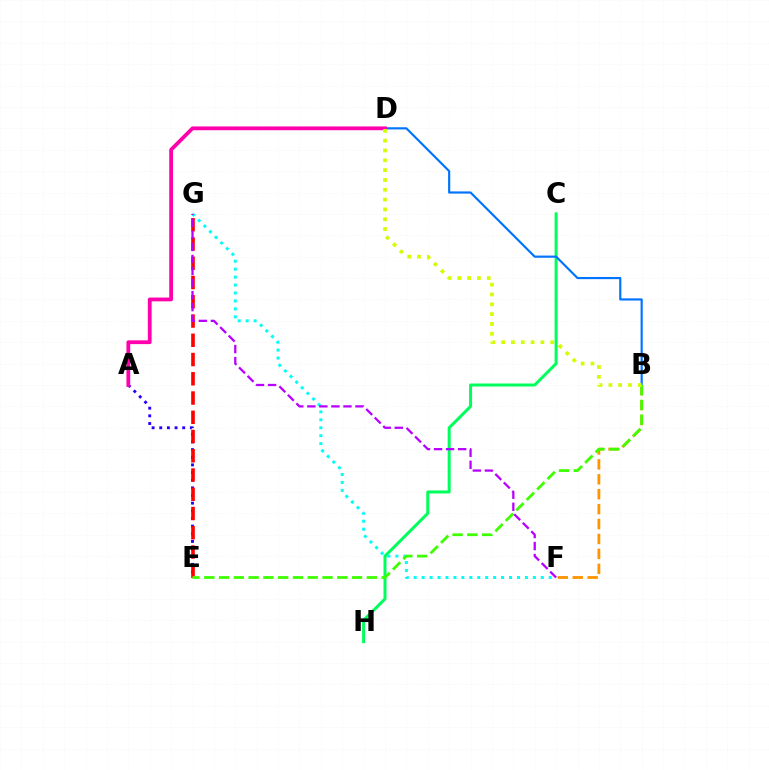{('A', 'E'): [{'color': '#2500ff', 'line_style': 'dotted', 'thickness': 2.08}], ('E', 'G'): [{'color': '#ff0000', 'line_style': 'dashed', 'thickness': 2.62}], ('C', 'H'): [{'color': '#00ff5c', 'line_style': 'solid', 'thickness': 2.17}], ('F', 'G'): [{'color': '#00fff6', 'line_style': 'dotted', 'thickness': 2.16}, {'color': '#b900ff', 'line_style': 'dashed', 'thickness': 1.63}], ('B', 'D'): [{'color': '#0074ff', 'line_style': 'solid', 'thickness': 1.56}, {'color': '#d1ff00', 'line_style': 'dotted', 'thickness': 2.67}], ('A', 'D'): [{'color': '#ff00ac', 'line_style': 'solid', 'thickness': 2.72}], ('B', 'F'): [{'color': '#ff9400', 'line_style': 'dashed', 'thickness': 2.03}], ('B', 'E'): [{'color': '#3dff00', 'line_style': 'dashed', 'thickness': 2.01}]}